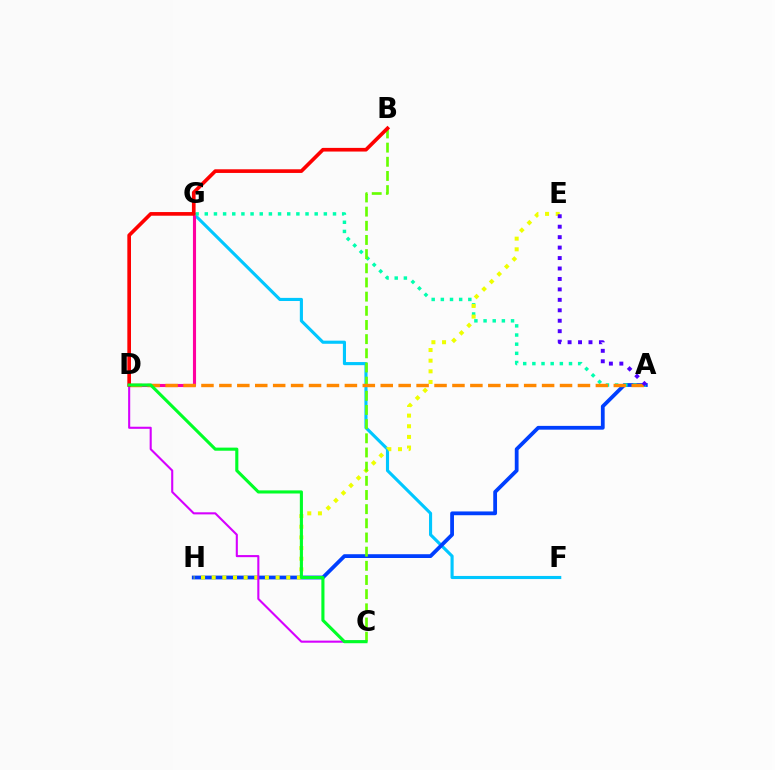{('F', 'G'): [{'color': '#00c7ff', 'line_style': 'solid', 'thickness': 2.25}], ('D', 'G'): [{'color': '#ff00a0', 'line_style': 'solid', 'thickness': 2.24}], ('A', 'H'): [{'color': '#003fff', 'line_style': 'solid', 'thickness': 2.72}], ('A', 'G'): [{'color': '#00ffaf', 'line_style': 'dotted', 'thickness': 2.49}], ('E', 'H'): [{'color': '#eeff00', 'line_style': 'dotted', 'thickness': 2.89}], ('B', 'C'): [{'color': '#66ff00', 'line_style': 'dashed', 'thickness': 1.92}], ('A', 'D'): [{'color': '#ff8800', 'line_style': 'dashed', 'thickness': 2.44}], ('C', 'D'): [{'color': '#d600ff', 'line_style': 'solid', 'thickness': 1.51}, {'color': '#00ff27', 'line_style': 'solid', 'thickness': 2.23}], ('B', 'D'): [{'color': '#ff0000', 'line_style': 'solid', 'thickness': 2.63}], ('A', 'E'): [{'color': '#4f00ff', 'line_style': 'dotted', 'thickness': 2.84}]}